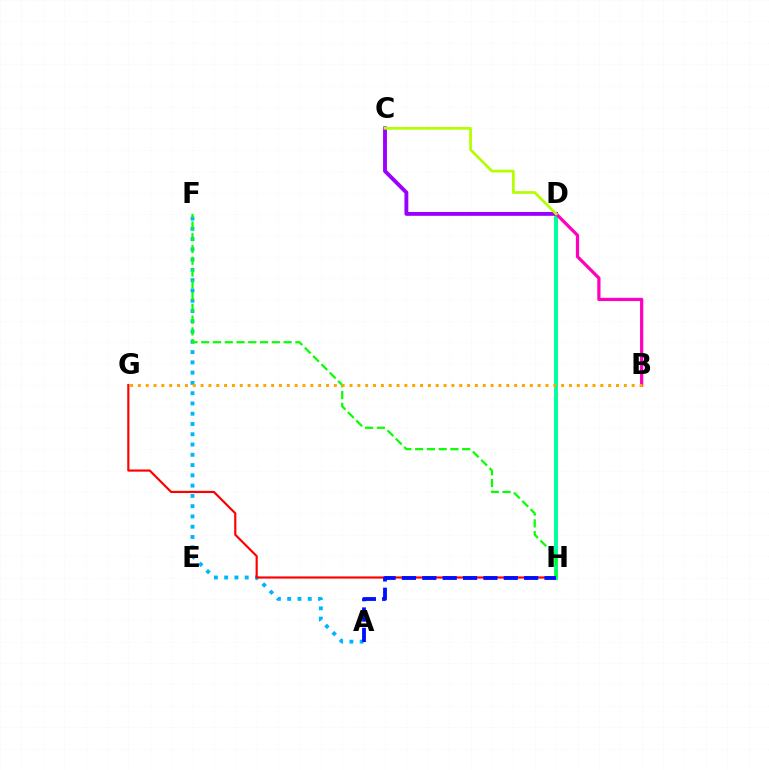{('A', 'F'): [{'color': '#00b5ff', 'line_style': 'dotted', 'thickness': 2.79}], ('G', 'H'): [{'color': '#ff0000', 'line_style': 'solid', 'thickness': 1.56}], ('D', 'H'): [{'color': '#00ff9d', 'line_style': 'solid', 'thickness': 2.84}], ('F', 'H'): [{'color': '#08ff00', 'line_style': 'dashed', 'thickness': 1.6}], ('C', 'D'): [{'color': '#9b00ff', 'line_style': 'solid', 'thickness': 2.78}, {'color': '#b3ff00', 'line_style': 'solid', 'thickness': 1.97}], ('B', 'D'): [{'color': '#ff00bd', 'line_style': 'solid', 'thickness': 2.33}], ('A', 'H'): [{'color': '#0010ff', 'line_style': 'dashed', 'thickness': 2.77}], ('B', 'G'): [{'color': '#ffa500', 'line_style': 'dotted', 'thickness': 2.13}]}